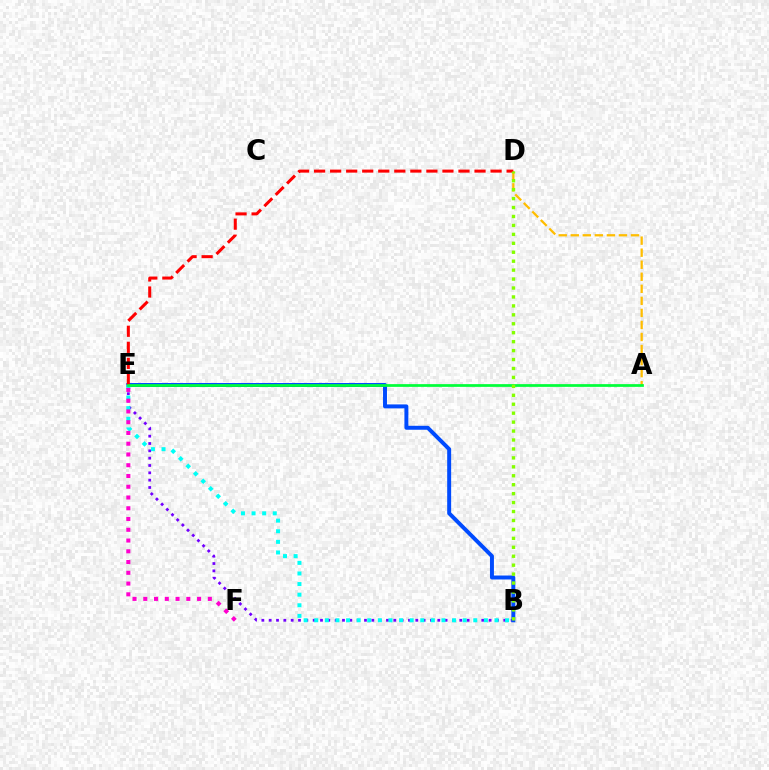{('A', 'D'): [{'color': '#ffbd00', 'line_style': 'dashed', 'thickness': 1.64}], ('B', 'E'): [{'color': '#7200ff', 'line_style': 'dotted', 'thickness': 1.99}, {'color': '#004bff', 'line_style': 'solid', 'thickness': 2.85}, {'color': '#00fff6', 'line_style': 'dotted', 'thickness': 2.88}], ('D', 'E'): [{'color': '#ff0000', 'line_style': 'dashed', 'thickness': 2.18}], ('E', 'F'): [{'color': '#ff00cf', 'line_style': 'dotted', 'thickness': 2.92}], ('A', 'E'): [{'color': '#00ff39', 'line_style': 'solid', 'thickness': 1.97}], ('B', 'D'): [{'color': '#84ff00', 'line_style': 'dotted', 'thickness': 2.43}]}